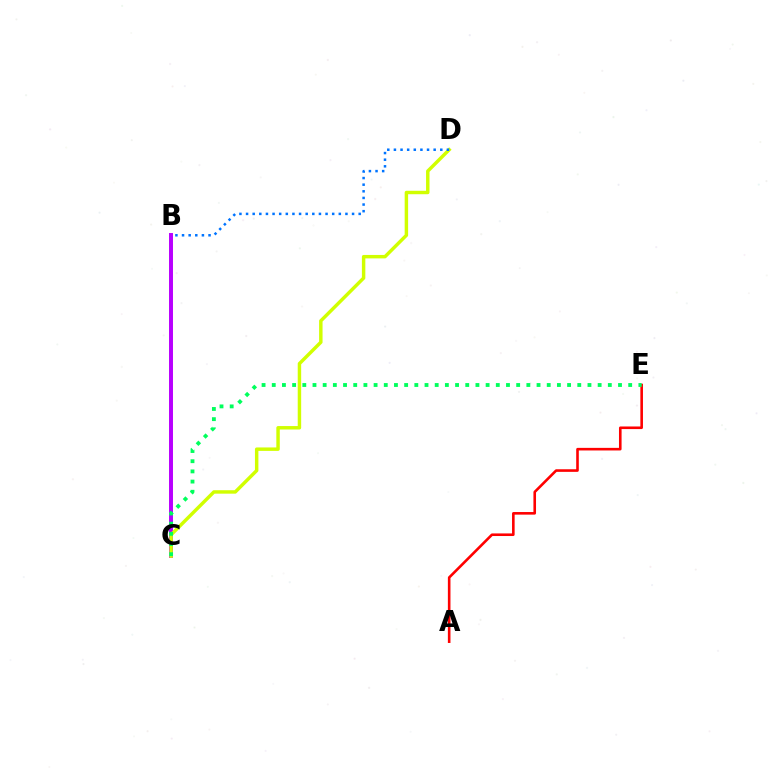{('B', 'C'): [{'color': '#b900ff', 'line_style': 'solid', 'thickness': 2.85}], ('A', 'E'): [{'color': '#ff0000', 'line_style': 'solid', 'thickness': 1.87}], ('C', 'D'): [{'color': '#d1ff00', 'line_style': 'solid', 'thickness': 2.48}], ('B', 'D'): [{'color': '#0074ff', 'line_style': 'dotted', 'thickness': 1.8}], ('C', 'E'): [{'color': '#00ff5c', 'line_style': 'dotted', 'thickness': 2.77}]}